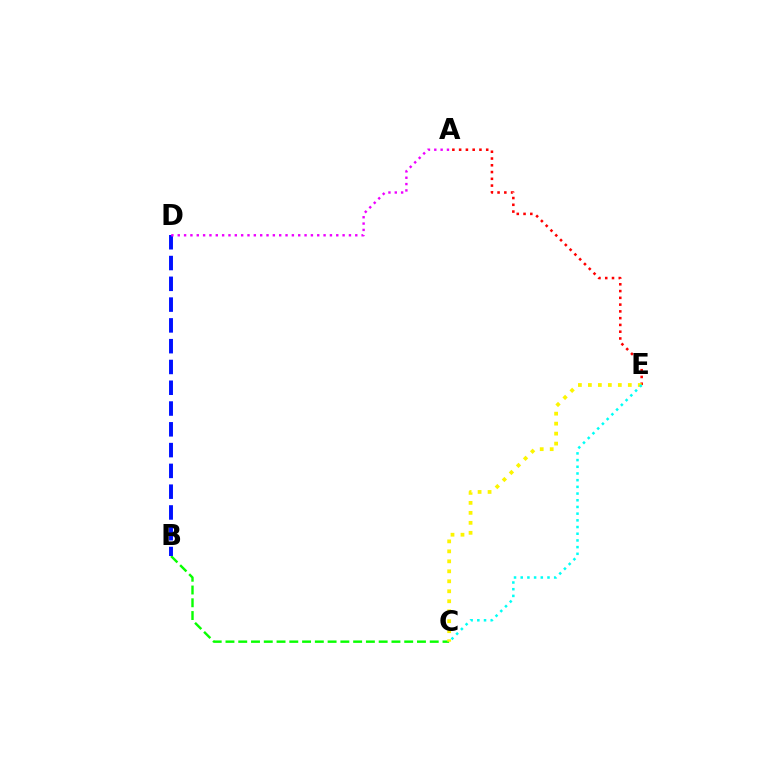{('A', 'E'): [{'color': '#ff0000', 'line_style': 'dotted', 'thickness': 1.84}], ('B', 'C'): [{'color': '#08ff00', 'line_style': 'dashed', 'thickness': 1.73}], ('C', 'E'): [{'color': '#fcf500', 'line_style': 'dotted', 'thickness': 2.71}, {'color': '#00fff6', 'line_style': 'dotted', 'thickness': 1.82}], ('B', 'D'): [{'color': '#0010ff', 'line_style': 'dashed', 'thickness': 2.82}], ('A', 'D'): [{'color': '#ee00ff', 'line_style': 'dotted', 'thickness': 1.72}]}